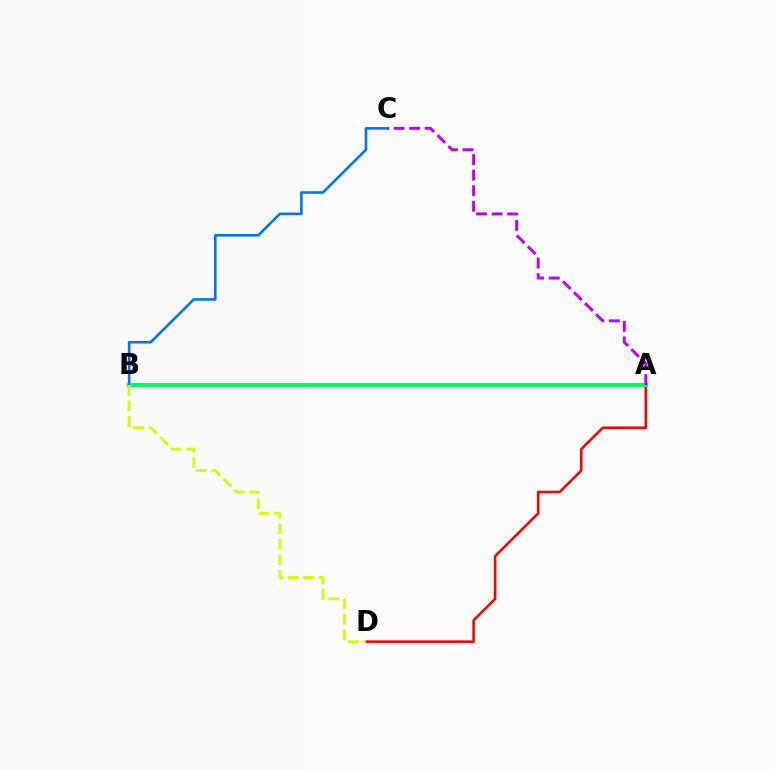{('A', 'D'): [{'color': '#ff0000', 'line_style': 'solid', 'thickness': 1.86}], ('A', 'B'): [{'color': '#00ff5c', 'line_style': 'solid', 'thickness': 2.91}], ('B', 'C'): [{'color': '#0074ff', 'line_style': 'solid', 'thickness': 1.88}], ('B', 'D'): [{'color': '#d1ff00', 'line_style': 'dashed', 'thickness': 2.11}], ('A', 'C'): [{'color': '#b900ff', 'line_style': 'dashed', 'thickness': 2.11}]}